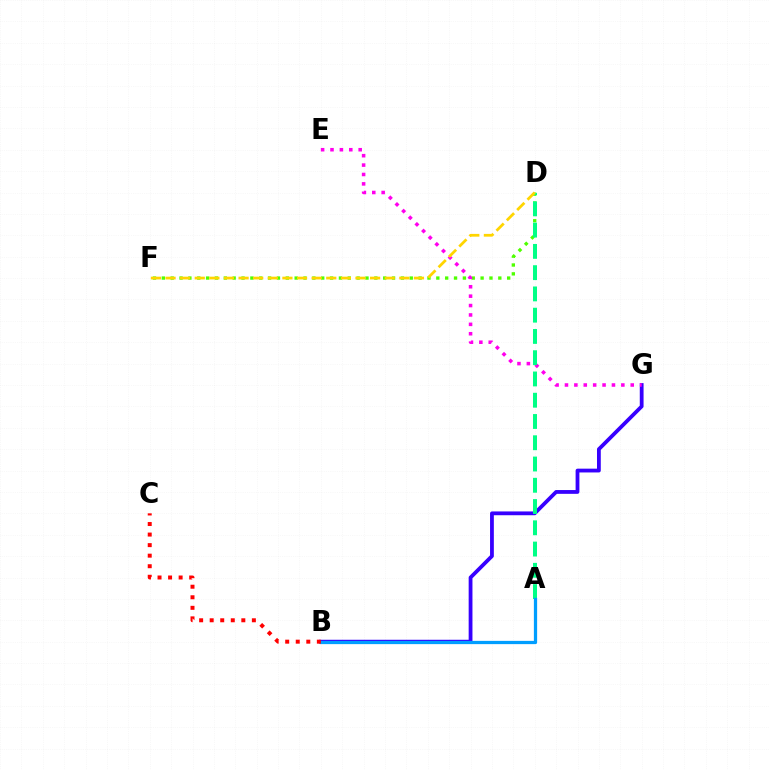{('D', 'F'): [{'color': '#4fff00', 'line_style': 'dotted', 'thickness': 2.41}, {'color': '#ffd500', 'line_style': 'dashed', 'thickness': 1.98}], ('B', 'G'): [{'color': '#3700ff', 'line_style': 'solid', 'thickness': 2.73}], ('E', 'G'): [{'color': '#ff00ed', 'line_style': 'dotted', 'thickness': 2.55}], ('A', 'D'): [{'color': '#00ff86', 'line_style': 'dashed', 'thickness': 2.89}], ('A', 'B'): [{'color': '#009eff', 'line_style': 'solid', 'thickness': 2.34}], ('B', 'C'): [{'color': '#ff0000', 'line_style': 'dotted', 'thickness': 2.87}]}